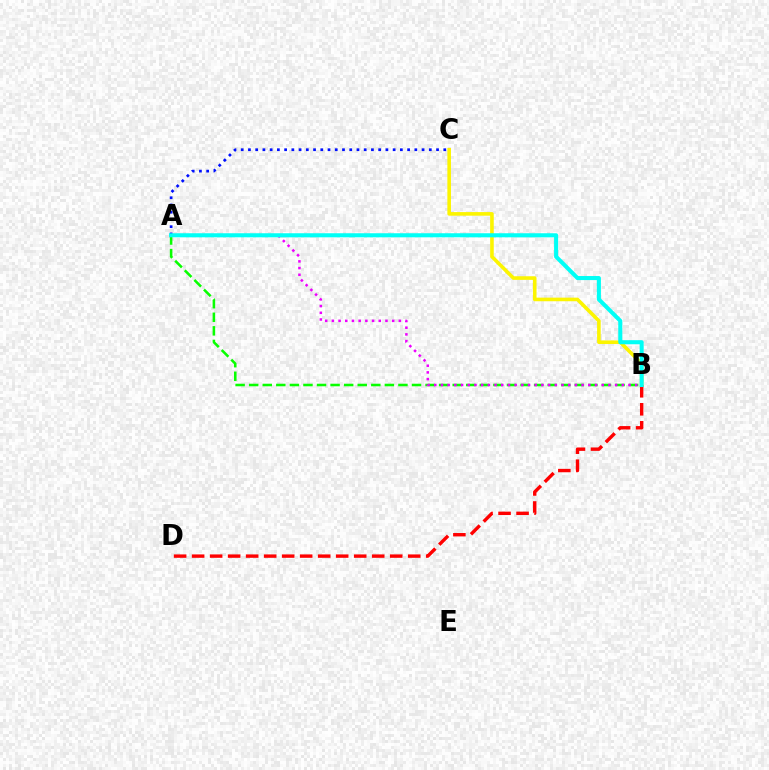{('A', 'C'): [{'color': '#0010ff', 'line_style': 'dotted', 'thickness': 1.97}], ('B', 'C'): [{'color': '#fcf500', 'line_style': 'solid', 'thickness': 2.6}], ('B', 'D'): [{'color': '#ff0000', 'line_style': 'dashed', 'thickness': 2.45}], ('A', 'B'): [{'color': '#08ff00', 'line_style': 'dashed', 'thickness': 1.84}, {'color': '#ee00ff', 'line_style': 'dotted', 'thickness': 1.82}, {'color': '#00fff6', 'line_style': 'solid', 'thickness': 2.92}]}